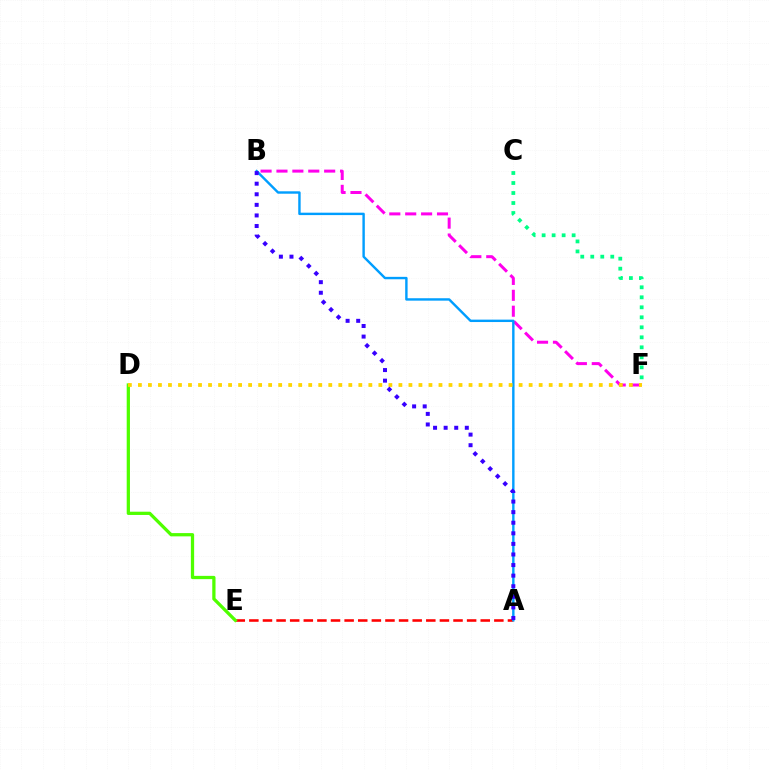{('B', 'F'): [{'color': '#ff00ed', 'line_style': 'dashed', 'thickness': 2.16}], ('A', 'E'): [{'color': '#ff0000', 'line_style': 'dashed', 'thickness': 1.85}], ('D', 'E'): [{'color': '#4fff00', 'line_style': 'solid', 'thickness': 2.35}], ('A', 'B'): [{'color': '#009eff', 'line_style': 'solid', 'thickness': 1.74}, {'color': '#3700ff', 'line_style': 'dotted', 'thickness': 2.88}], ('D', 'F'): [{'color': '#ffd500', 'line_style': 'dotted', 'thickness': 2.72}], ('C', 'F'): [{'color': '#00ff86', 'line_style': 'dotted', 'thickness': 2.72}]}